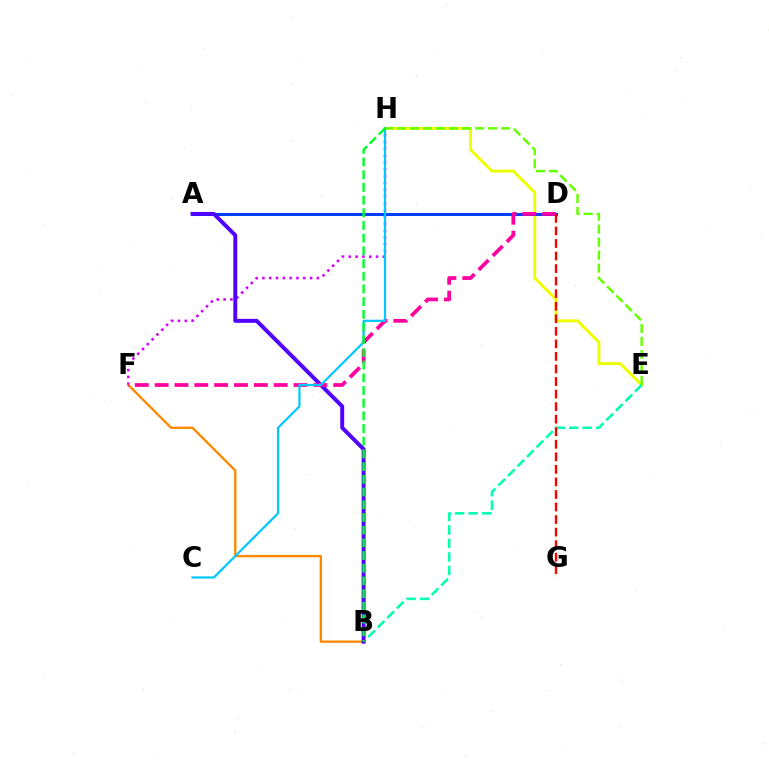{('F', 'H'): [{'color': '#d600ff', 'line_style': 'dotted', 'thickness': 1.85}], ('E', 'H'): [{'color': '#eeff00', 'line_style': 'solid', 'thickness': 2.13}, {'color': '#66ff00', 'line_style': 'dashed', 'thickness': 1.77}], ('B', 'F'): [{'color': '#ff8800', 'line_style': 'solid', 'thickness': 1.69}], ('A', 'D'): [{'color': '#003fff', 'line_style': 'solid', 'thickness': 2.17}], ('B', 'E'): [{'color': '#00ffaf', 'line_style': 'dashed', 'thickness': 1.83}], ('A', 'B'): [{'color': '#4f00ff', 'line_style': 'solid', 'thickness': 2.83}], ('D', 'F'): [{'color': '#ff00a0', 'line_style': 'dashed', 'thickness': 2.7}], ('C', 'H'): [{'color': '#00c7ff', 'line_style': 'solid', 'thickness': 1.58}], ('B', 'H'): [{'color': '#00ff27', 'line_style': 'dashed', 'thickness': 1.72}], ('D', 'G'): [{'color': '#ff0000', 'line_style': 'dashed', 'thickness': 1.7}]}